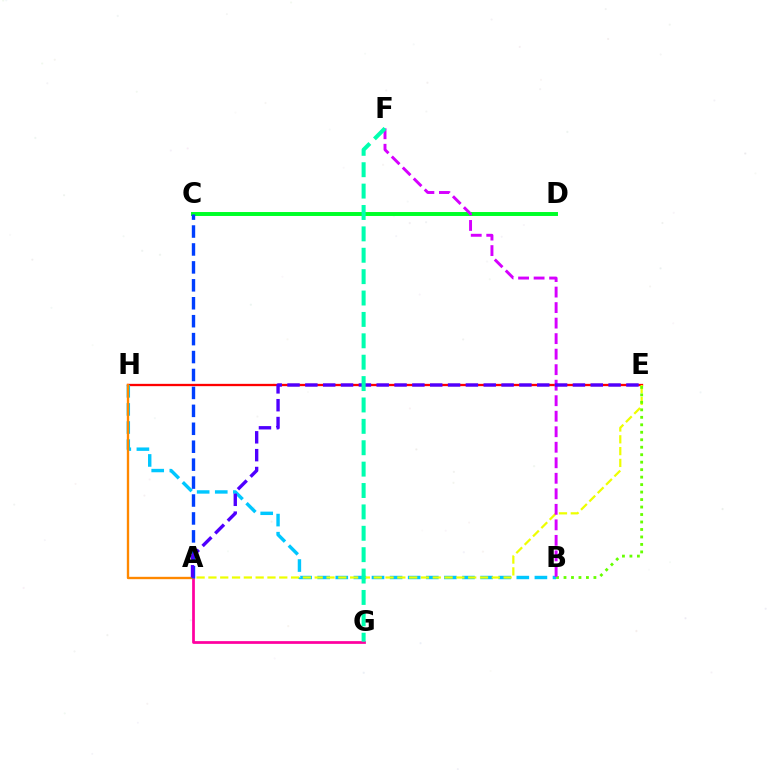{('E', 'H'): [{'color': '#ff0000', 'line_style': 'solid', 'thickness': 1.66}], ('B', 'H'): [{'color': '#00c7ff', 'line_style': 'dashed', 'thickness': 2.46}], ('C', 'D'): [{'color': '#00ff27', 'line_style': 'solid', 'thickness': 2.85}], ('A', 'E'): [{'color': '#eeff00', 'line_style': 'dashed', 'thickness': 1.6}, {'color': '#4f00ff', 'line_style': 'dashed', 'thickness': 2.42}], ('B', 'E'): [{'color': '#66ff00', 'line_style': 'dotted', 'thickness': 2.03}], ('A', 'G'): [{'color': '#ff00a0', 'line_style': 'solid', 'thickness': 1.97}], ('A', 'H'): [{'color': '#ff8800', 'line_style': 'solid', 'thickness': 1.7}], ('A', 'C'): [{'color': '#003fff', 'line_style': 'dashed', 'thickness': 2.44}], ('B', 'F'): [{'color': '#d600ff', 'line_style': 'dashed', 'thickness': 2.11}], ('F', 'G'): [{'color': '#00ffaf', 'line_style': 'dashed', 'thickness': 2.91}]}